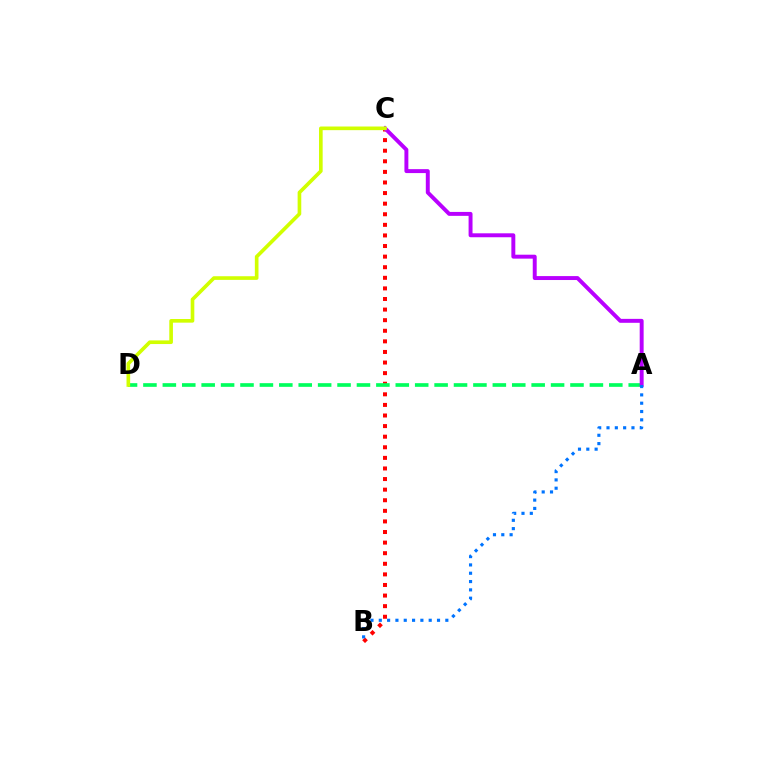{('B', 'C'): [{'color': '#ff0000', 'line_style': 'dotted', 'thickness': 2.88}], ('A', 'D'): [{'color': '#00ff5c', 'line_style': 'dashed', 'thickness': 2.64}], ('A', 'C'): [{'color': '#b900ff', 'line_style': 'solid', 'thickness': 2.83}], ('A', 'B'): [{'color': '#0074ff', 'line_style': 'dotted', 'thickness': 2.26}], ('C', 'D'): [{'color': '#d1ff00', 'line_style': 'solid', 'thickness': 2.62}]}